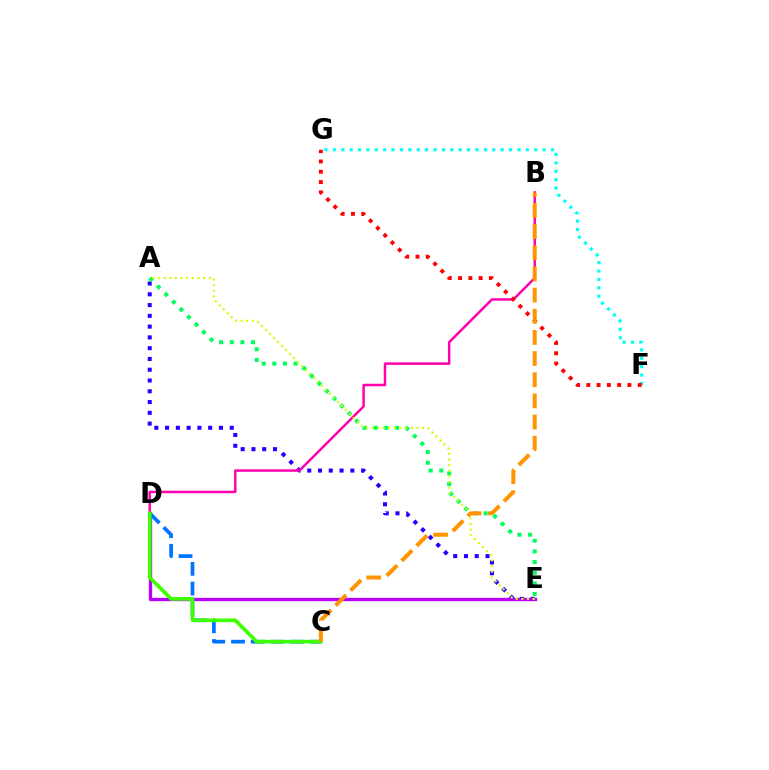{('A', 'E'): [{'color': '#2500ff', 'line_style': 'dotted', 'thickness': 2.93}, {'color': '#00ff5c', 'line_style': 'dotted', 'thickness': 2.9}, {'color': '#d1ff00', 'line_style': 'dotted', 'thickness': 1.53}], ('D', 'E'): [{'color': '#b900ff', 'line_style': 'solid', 'thickness': 2.39}], ('C', 'D'): [{'color': '#0074ff', 'line_style': 'dashed', 'thickness': 2.68}, {'color': '#3dff00', 'line_style': 'solid', 'thickness': 2.64}], ('F', 'G'): [{'color': '#00fff6', 'line_style': 'dotted', 'thickness': 2.28}, {'color': '#ff0000', 'line_style': 'dotted', 'thickness': 2.79}], ('B', 'D'): [{'color': '#ff00ac', 'line_style': 'solid', 'thickness': 1.79}], ('B', 'C'): [{'color': '#ff9400', 'line_style': 'dashed', 'thickness': 2.87}]}